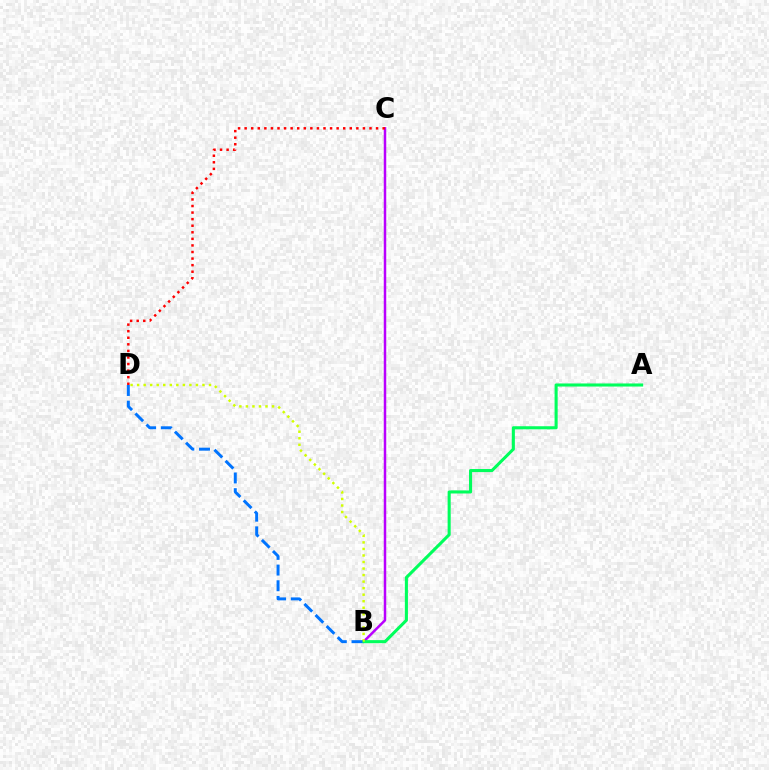{('B', 'C'): [{'color': '#b900ff', 'line_style': 'solid', 'thickness': 1.79}], ('C', 'D'): [{'color': '#ff0000', 'line_style': 'dotted', 'thickness': 1.79}], ('A', 'B'): [{'color': '#00ff5c', 'line_style': 'solid', 'thickness': 2.21}], ('B', 'D'): [{'color': '#d1ff00', 'line_style': 'dotted', 'thickness': 1.78}, {'color': '#0074ff', 'line_style': 'dashed', 'thickness': 2.13}]}